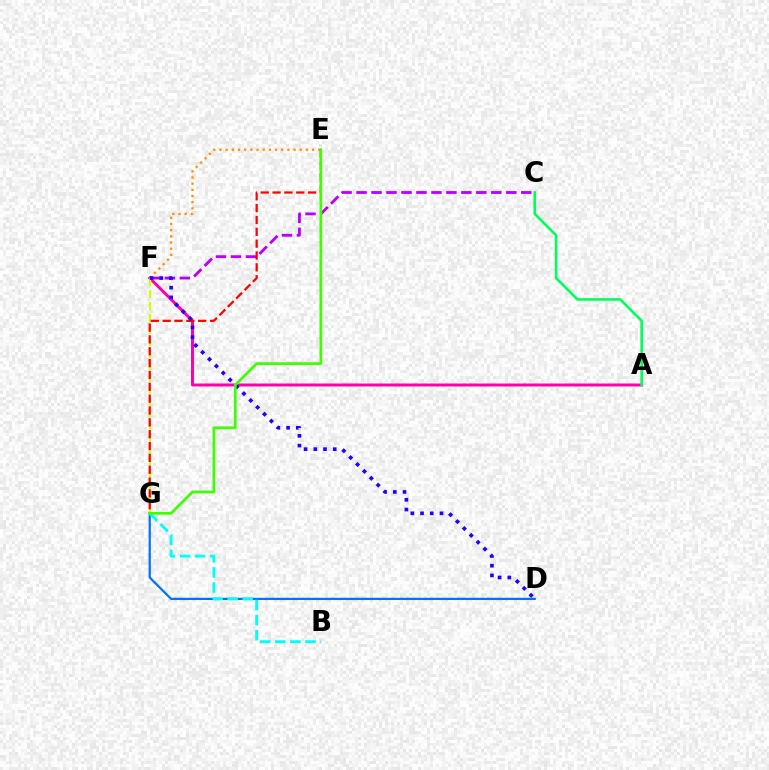{('C', 'F'): [{'color': '#b900ff', 'line_style': 'dashed', 'thickness': 2.03}], ('D', 'G'): [{'color': '#0074ff', 'line_style': 'solid', 'thickness': 1.61}], ('A', 'F'): [{'color': '#ff00ac', 'line_style': 'solid', 'thickness': 2.14}], ('F', 'G'): [{'color': '#d1ff00', 'line_style': 'dashed', 'thickness': 1.62}], ('E', 'F'): [{'color': '#ff9400', 'line_style': 'dotted', 'thickness': 1.68}], ('E', 'G'): [{'color': '#ff0000', 'line_style': 'dashed', 'thickness': 1.61}, {'color': '#3dff00', 'line_style': 'solid', 'thickness': 1.95}], ('B', 'G'): [{'color': '#00fff6', 'line_style': 'dashed', 'thickness': 2.05}], ('A', 'C'): [{'color': '#00ff5c', 'line_style': 'solid', 'thickness': 1.88}], ('D', 'F'): [{'color': '#2500ff', 'line_style': 'dotted', 'thickness': 2.64}]}